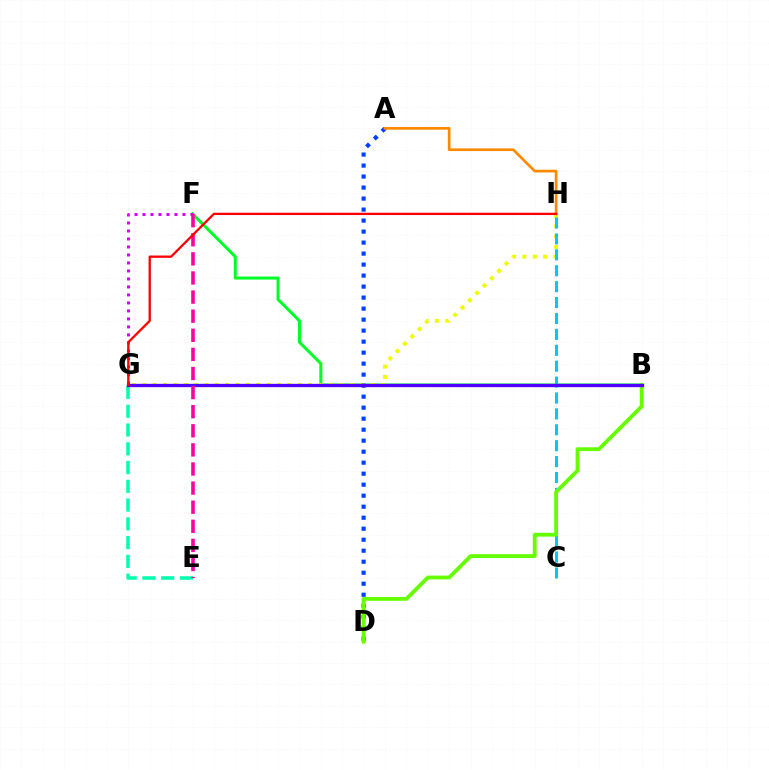{('B', 'F'): [{'color': '#00ff27', 'line_style': 'solid', 'thickness': 2.18}], ('F', 'G'): [{'color': '#d600ff', 'line_style': 'dotted', 'thickness': 2.17}], ('E', 'G'): [{'color': '#00ffaf', 'line_style': 'dashed', 'thickness': 2.55}], ('G', 'H'): [{'color': '#eeff00', 'line_style': 'dotted', 'thickness': 2.82}, {'color': '#ff0000', 'line_style': 'solid', 'thickness': 1.66}], ('C', 'H'): [{'color': '#00c7ff', 'line_style': 'dashed', 'thickness': 2.16}], ('A', 'D'): [{'color': '#003fff', 'line_style': 'dotted', 'thickness': 2.99}], ('B', 'D'): [{'color': '#66ff00', 'line_style': 'solid', 'thickness': 2.76}], ('A', 'H'): [{'color': '#ff8800', 'line_style': 'solid', 'thickness': 1.93}], ('B', 'G'): [{'color': '#4f00ff', 'line_style': 'solid', 'thickness': 2.4}], ('E', 'F'): [{'color': '#ff00a0', 'line_style': 'dashed', 'thickness': 2.59}]}